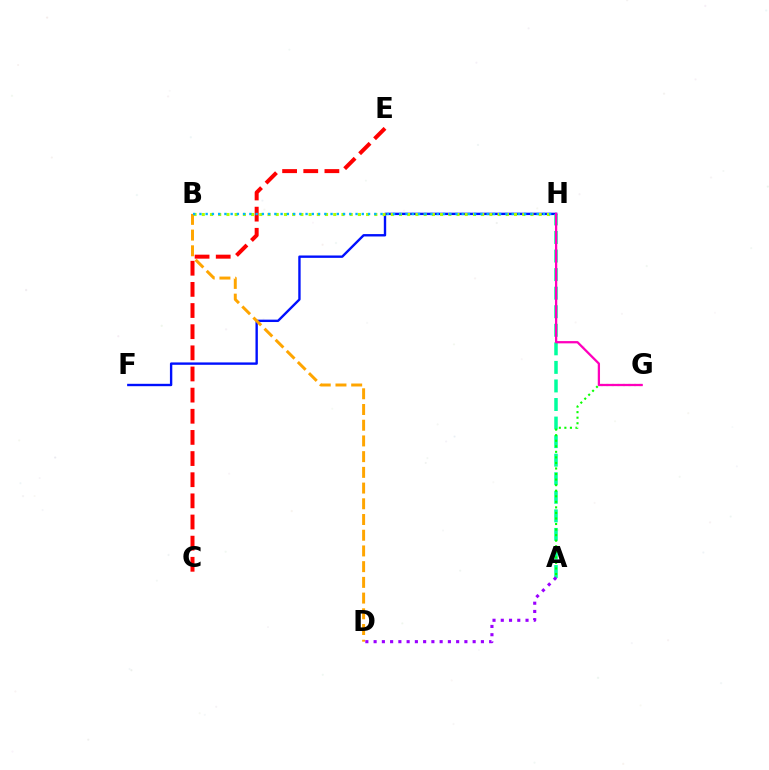{('F', 'H'): [{'color': '#0010ff', 'line_style': 'solid', 'thickness': 1.71}], ('A', 'H'): [{'color': '#00ff9d', 'line_style': 'dashed', 'thickness': 2.52}], ('B', 'H'): [{'color': '#b3ff00', 'line_style': 'dotted', 'thickness': 2.23}, {'color': '#00b5ff', 'line_style': 'dotted', 'thickness': 1.7}], ('B', 'D'): [{'color': '#ffa500', 'line_style': 'dashed', 'thickness': 2.13}], ('A', 'G'): [{'color': '#08ff00', 'line_style': 'dotted', 'thickness': 1.51}], ('C', 'E'): [{'color': '#ff0000', 'line_style': 'dashed', 'thickness': 2.87}], ('G', 'H'): [{'color': '#ff00bd', 'line_style': 'solid', 'thickness': 1.63}], ('A', 'D'): [{'color': '#9b00ff', 'line_style': 'dotted', 'thickness': 2.24}]}